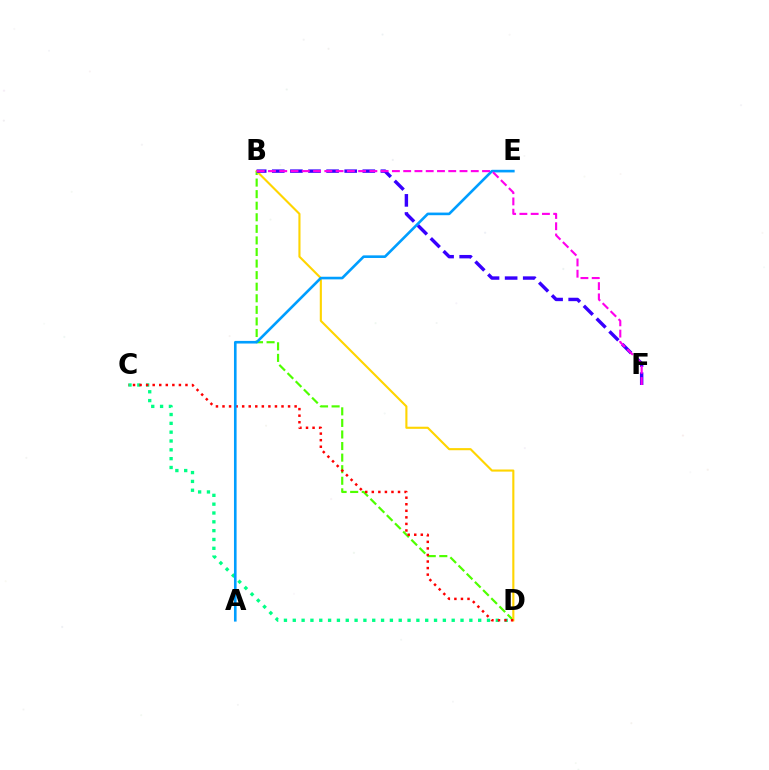{('C', 'D'): [{'color': '#00ff86', 'line_style': 'dotted', 'thickness': 2.4}, {'color': '#ff0000', 'line_style': 'dotted', 'thickness': 1.78}], ('B', 'D'): [{'color': '#4fff00', 'line_style': 'dashed', 'thickness': 1.57}, {'color': '#ffd500', 'line_style': 'solid', 'thickness': 1.52}], ('A', 'E'): [{'color': '#009eff', 'line_style': 'solid', 'thickness': 1.89}], ('B', 'F'): [{'color': '#3700ff', 'line_style': 'dashed', 'thickness': 2.46}, {'color': '#ff00ed', 'line_style': 'dashed', 'thickness': 1.53}]}